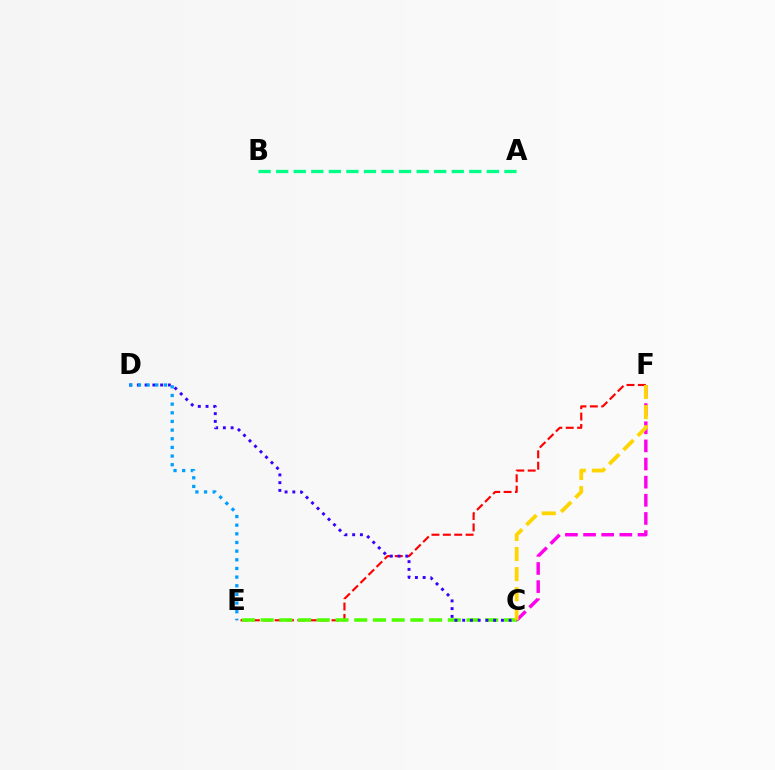{('C', 'F'): [{'color': '#ff00ed', 'line_style': 'dashed', 'thickness': 2.46}, {'color': '#ffd500', 'line_style': 'dashed', 'thickness': 2.73}], ('E', 'F'): [{'color': '#ff0000', 'line_style': 'dashed', 'thickness': 1.54}], ('C', 'E'): [{'color': '#4fff00', 'line_style': 'dashed', 'thickness': 2.54}], ('A', 'B'): [{'color': '#00ff86', 'line_style': 'dashed', 'thickness': 2.39}], ('C', 'D'): [{'color': '#3700ff', 'line_style': 'dotted', 'thickness': 2.1}], ('D', 'E'): [{'color': '#009eff', 'line_style': 'dotted', 'thickness': 2.35}]}